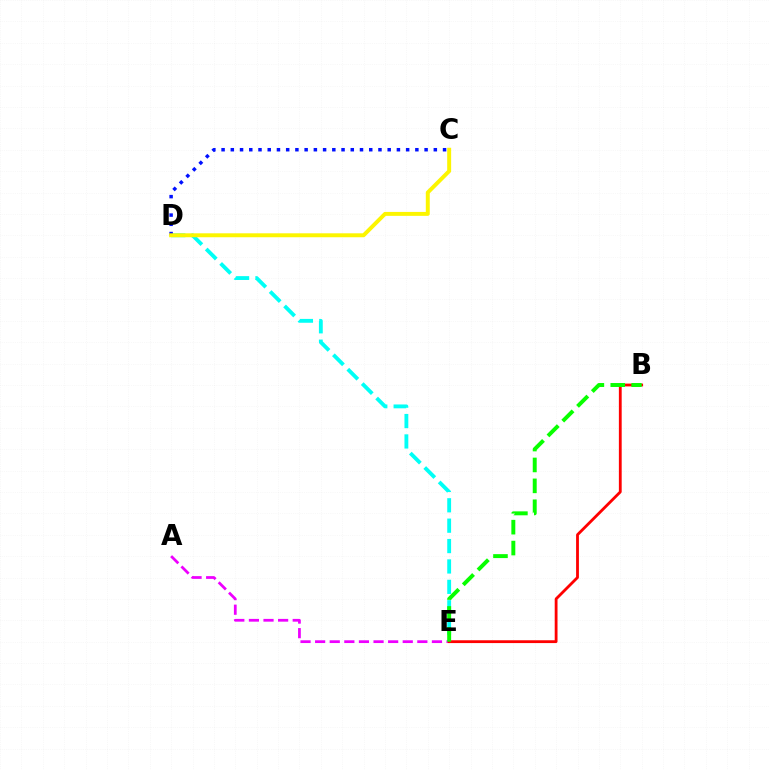{('A', 'E'): [{'color': '#ee00ff', 'line_style': 'dashed', 'thickness': 1.98}], ('D', 'E'): [{'color': '#00fff6', 'line_style': 'dashed', 'thickness': 2.77}], ('B', 'E'): [{'color': '#ff0000', 'line_style': 'solid', 'thickness': 2.02}, {'color': '#08ff00', 'line_style': 'dashed', 'thickness': 2.84}], ('C', 'D'): [{'color': '#0010ff', 'line_style': 'dotted', 'thickness': 2.51}, {'color': '#fcf500', 'line_style': 'solid', 'thickness': 2.84}]}